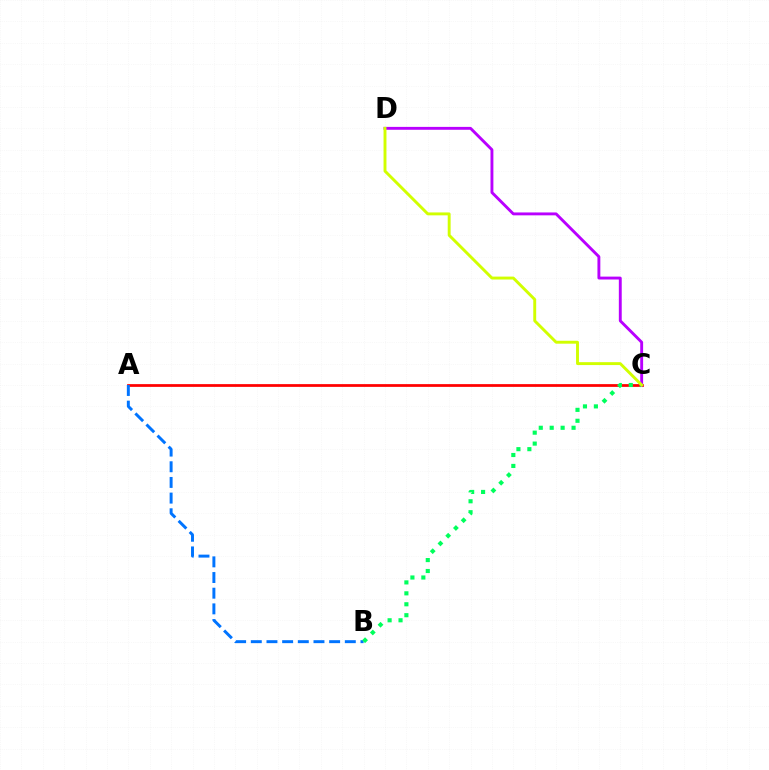{('A', 'C'): [{'color': '#ff0000', 'line_style': 'solid', 'thickness': 1.98}], ('A', 'B'): [{'color': '#0074ff', 'line_style': 'dashed', 'thickness': 2.13}], ('B', 'C'): [{'color': '#00ff5c', 'line_style': 'dotted', 'thickness': 2.97}], ('C', 'D'): [{'color': '#b900ff', 'line_style': 'solid', 'thickness': 2.08}, {'color': '#d1ff00', 'line_style': 'solid', 'thickness': 2.1}]}